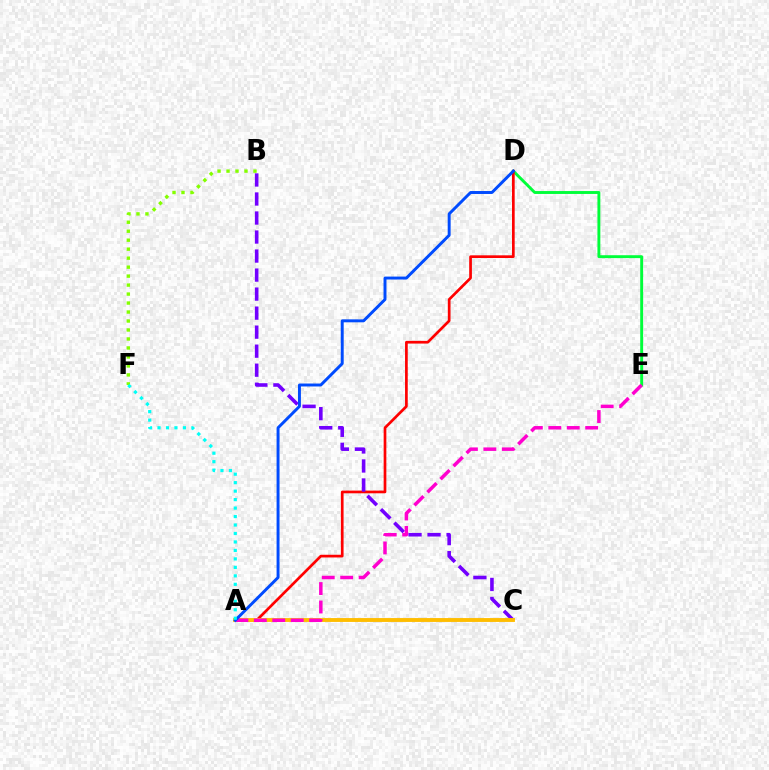{('D', 'E'): [{'color': '#00ff39', 'line_style': 'solid', 'thickness': 2.09}], ('A', 'D'): [{'color': '#ff0000', 'line_style': 'solid', 'thickness': 1.94}, {'color': '#004bff', 'line_style': 'solid', 'thickness': 2.12}], ('B', 'C'): [{'color': '#7200ff', 'line_style': 'dashed', 'thickness': 2.58}], ('B', 'F'): [{'color': '#84ff00', 'line_style': 'dotted', 'thickness': 2.44}], ('A', 'C'): [{'color': '#ffbd00', 'line_style': 'solid', 'thickness': 2.79}], ('A', 'E'): [{'color': '#ff00cf', 'line_style': 'dashed', 'thickness': 2.51}], ('A', 'F'): [{'color': '#00fff6', 'line_style': 'dotted', 'thickness': 2.3}]}